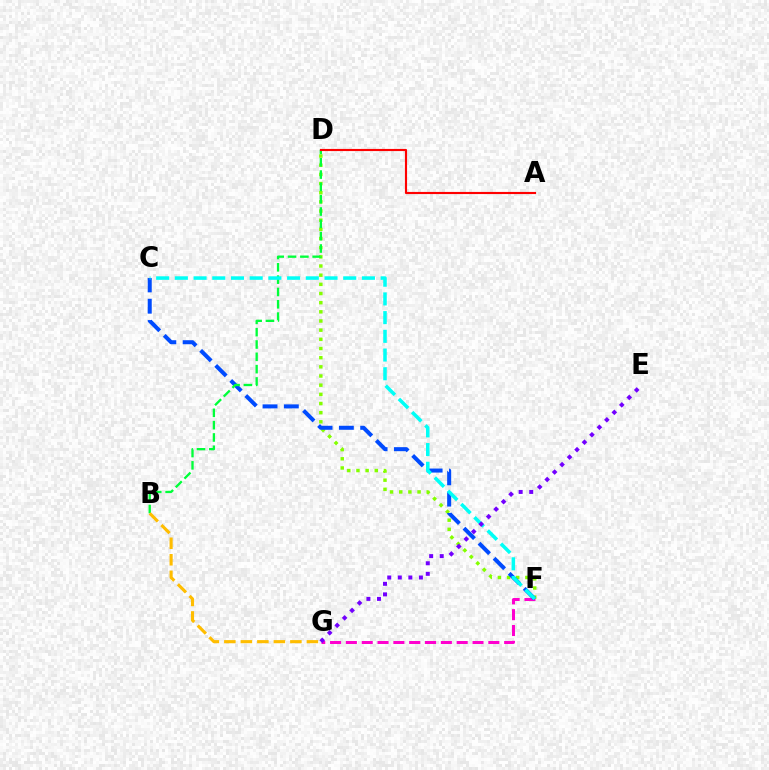{('F', 'G'): [{'color': '#ff00cf', 'line_style': 'dashed', 'thickness': 2.15}], ('D', 'F'): [{'color': '#84ff00', 'line_style': 'dotted', 'thickness': 2.49}], ('C', 'F'): [{'color': '#004bff', 'line_style': 'dashed', 'thickness': 2.89}, {'color': '#00fff6', 'line_style': 'dashed', 'thickness': 2.54}], ('B', 'D'): [{'color': '#00ff39', 'line_style': 'dashed', 'thickness': 1.67}], ('A', 'D'): [{'color': '#ff0000', 'line_style': 'solid', 'thickness': 1.54}], ('E', 'G'): [{'color': '#7200ff', 'line_style': 'dotted', 'thickness': 2.87}], ('B', 'G'): [{'color': '#ffbd00', 'line_style': 'dashed', 'thickness': 2.24}]}